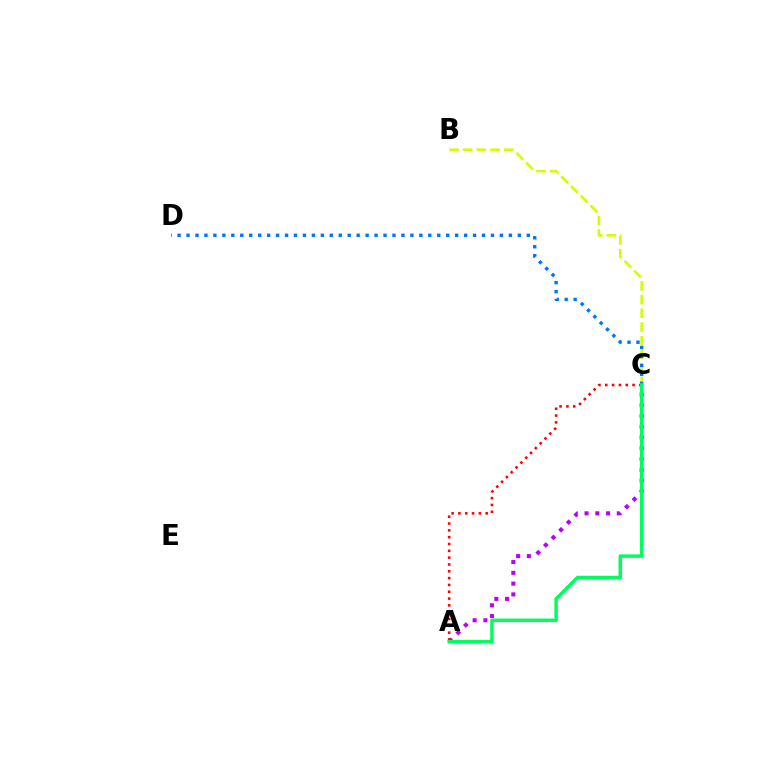{('A', 'C'): [{'color': '#b900ff', 'line_style': 'dotted', 'thickness': 2.92}, {'color': '#ff0000', 'line_style': 'dotted', 'thickness': 1.85}, {'color': '#00ff5c', 'line_style': 'solid', 'thickness': 2.5}], ('B', 'C'): [{'color': '#d1ff00', 'line_style': 'dashed', 'thickness': 1.86}], ('C', 'D'): [{'color': '#0074ff', 'line_style': 'dotted', 'thickness': 2.43}]}